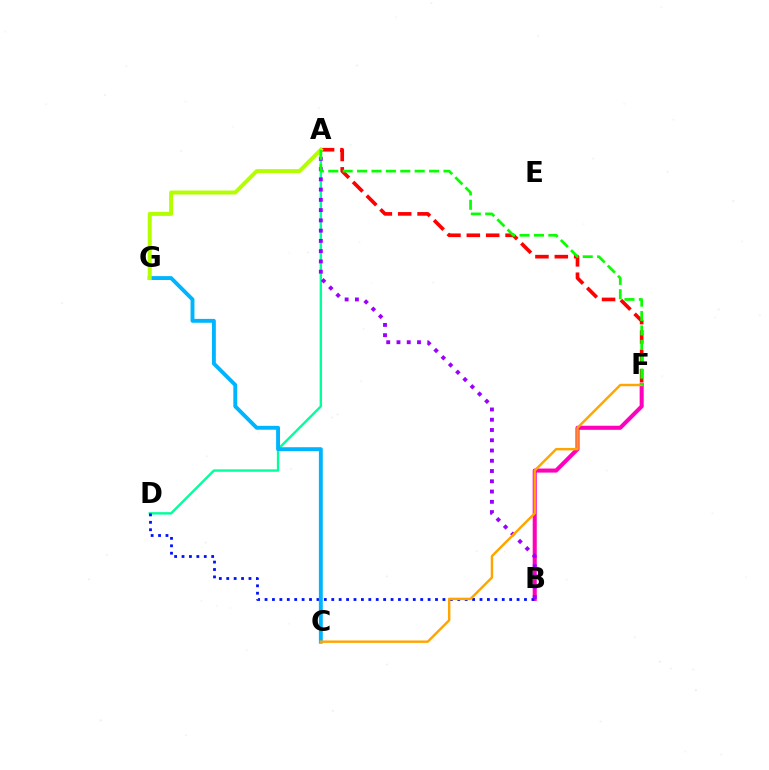{('B', 'F'): [{'color': '#ff00bd', 'line_style': 'solid', 'thickness': 2.93}], ('A', 'D'): [{'color': '#00ff9d', 'line_style': 'solid', 'thickness': 1.72}], ('B', 'D'): [{'color': '#0010ff', 'line_style': 'dotted', 'thickness': 2.01}], ('C', 'G'): [{'color': '#00b5ff', 'line_style': 'solid', 'thickness': 2.8}], ('A', 'F'): [{'color': '#ff0000', 'line_style': 'dashed', 'thickness': 2.63}, {'color': '#08ff00', 'line_style': 'dashed', 'thickness': 1.96}], ('A', 'B'): [{'color': '#9b00ff', 'line_style': 'dotted', 'thickness': 2.79}], ('A', 'G'): [{'color': '#b3ff00', 'line_style': 'solid', 'thickness': 2.86}], ('C', 'F'): [{'color': '#ffa500', 'line_style': 'solid', 'thickness': 1.75}]}